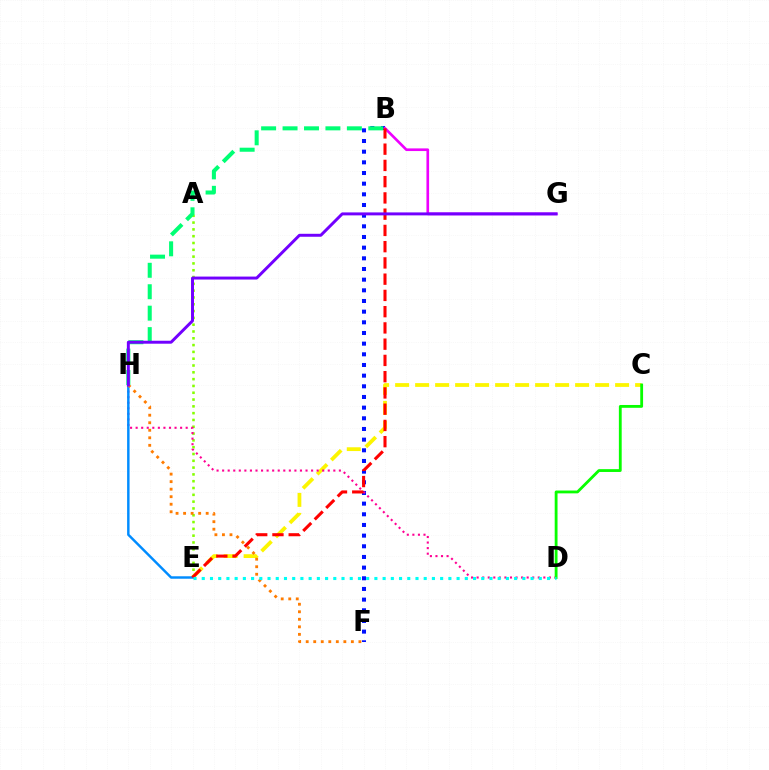{('C', 'E'): [{'color': '#fcf500', 'line_style': 'dashed', 'thickness': 2.72}], ('A', 'E'): [{'color': '#84ff00', 'line_style': 'dotted', 'thickness': 1.85}], ('B', 'F'): [{'color': '#0010ff', 'line_style': 'dotted', 'thickness': 2.9}], ('B', 'G'): [{'color': '#ee00ff', 'line_style': 'solid', 'thickness': 1.91}], ('B', 'H'): [{'color': '#00ff74', 'line_style': 'dashed', 'thickness': 2.91}], ('D', 'H'): [{'color': '#ff0094', 'line_style': 'dotted', 'thickness': 1.51}], ('E', 'H'): [{'color': '#008cff', 'line_style': 'solid', 'thickness': 1.77}], ('C', 'D'): [{'color': '#08ff00', 'line_style': 'solid', 'thickness': 2.03}], ('B', 'E'): [{'color': '#ff0000', 'line_style': 'dashed', 'thickness': 2.21}], ('F', 'H'): [{'color': '#ff7c00', 'line_style': 'dotted', 'thickness': 2.05}], ('D', 'E'): [{'color': '#00fff6', 'line_style': 'dotted', 'thickness': 2.23}], ('G', 'H'): [{'color': '#7200ff', 'line_style': 'solid', 'thickness': 2.13}]}